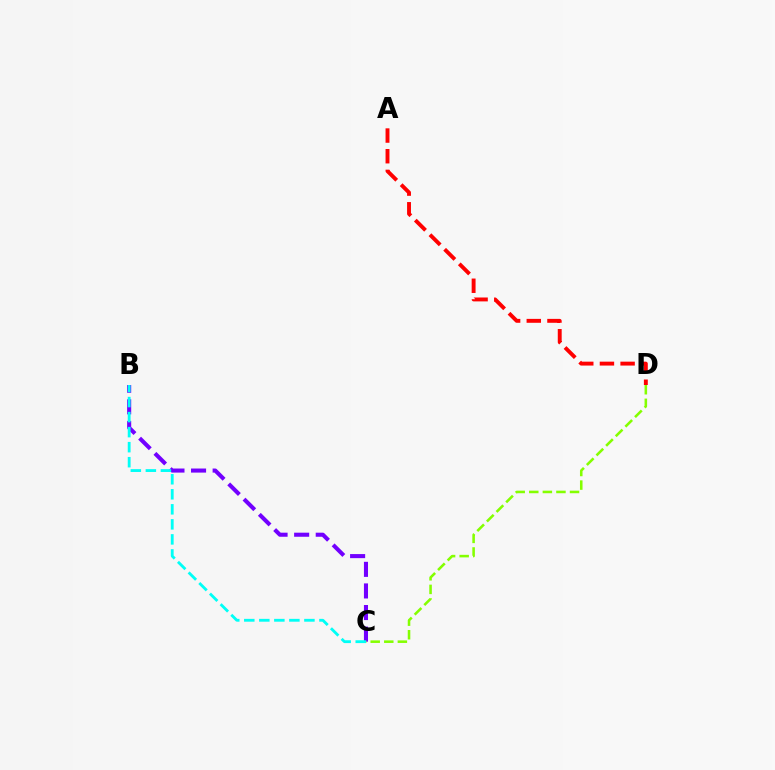{('B', 'C'): [{'color': '#7200ff', 'line_style': 'dashed', 'thickness': 2.93}, {'color': '#00fff6', 'line_style': 'dashed', 'thickness': 2.04}], ('A', 'D'): [{'color': '#ff0000', 'line_style': 'dashed', 'thickness': 2.81}], ('C', 'D'): [{'color': '#84ff00', 'line_style': 'dashed', 'thickness': 1.84}]}